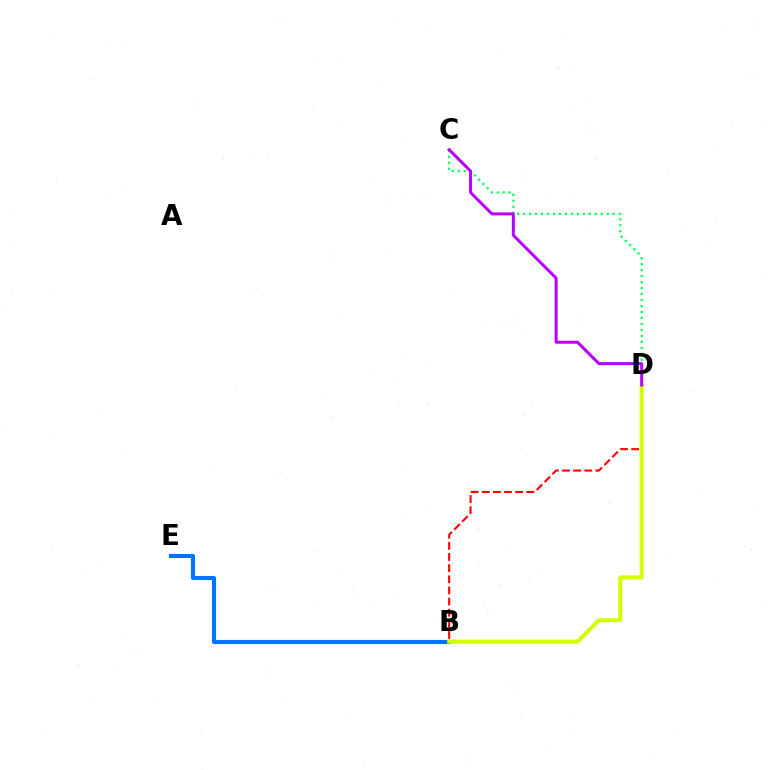{('C', 'D'): [{'color': '#00ff5c', 'line_style': 'dotted', 'thickness': 1.62}, {'color': '#b900ff', 'line_style': 'solid', 'thickness': 2.16}], ('B', 'D'): [{'color': '#ff0000', 'line_style': 'dashed', 'thickness': 1.51}, {'color': '#d1ff00', 'line_style': 'solid', 'thickness': 2.89}], ('B', 'E'): [{'color': '#0074ff', 'line_style': 'solid', 'thickness': 2.95}]}